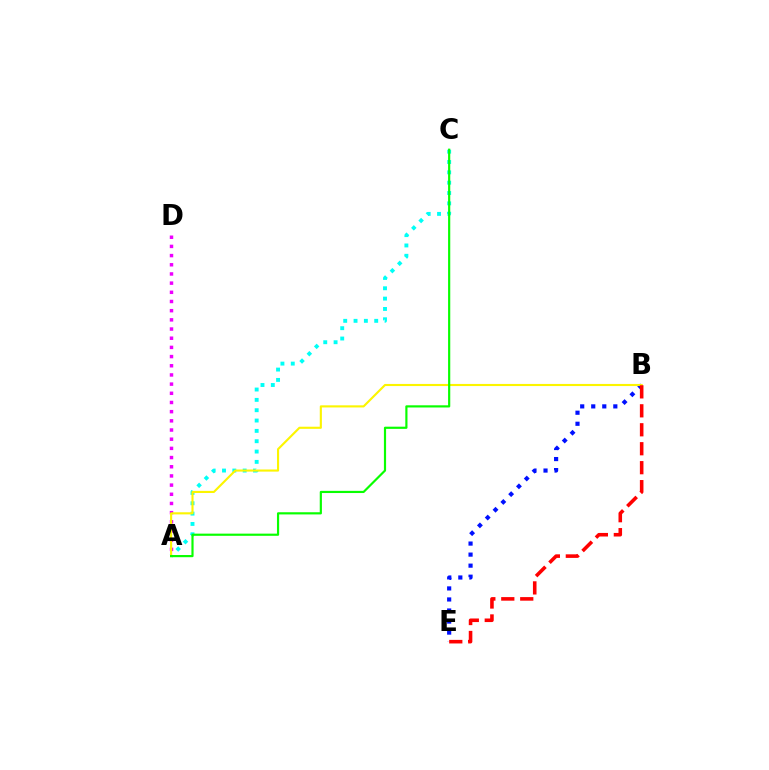{('A', 'C'): [{'color': '#00fff6', 'line_style': 'dotted', 'thickness': 2.81}, {'color': '#08ff00', 'line_style': 'solid', 'thickness': 1.57}], ('B', 'E'): [{'color': '#0010ff', 'line_style': 'dotted', 'thickness': 3.0}, {'color': '#ff0000', 'line_style': 'dashed', 'thickness': 2.58}], ('A', 'D'): [{'color': '#ee00ff', 'line_style': 'dotted', 'thickness': 2.49}], ('A', 'B'): [{'color': '#fcf500', 'line_style': 'solid', 'thickness': 1.53}]}